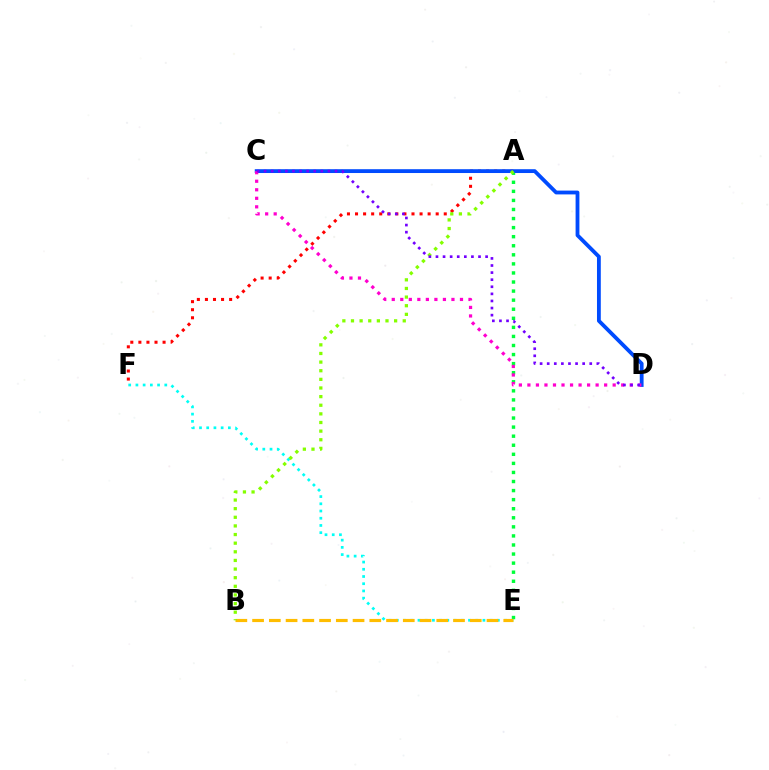{('A', 'F'): [{'color': '#ff0000', 'line_style': 'dotted', 'thickness': 2.19}], ('A', 'E'): [{'color': '#00ff39', 'line_style': 'dotted', 'thickness': 2.46}], ('C', 'D'): [{'color': '#004bff', 'line_style': 'solid', 'thickness': 2.75}, {'color': '#ff00cf', 'line_style': 'dotted', 'thickness': 2.32}, {'color': '#7200ff', 'line_style': 'dotted', 'thickness': 1.93}], ('E', 'F'): [{'color': '#00fff6', 'line_style': 'dotted', 'thickness': 1.96}], ('B', 'E'): [{'color': '#ffbd00', 'line_style': 'dashed', 'thickness': 2.27}], ('A', 'B'): [{'color': '#84ff00', 'line_style': 'dotted', 'thickness': 2.34}]}